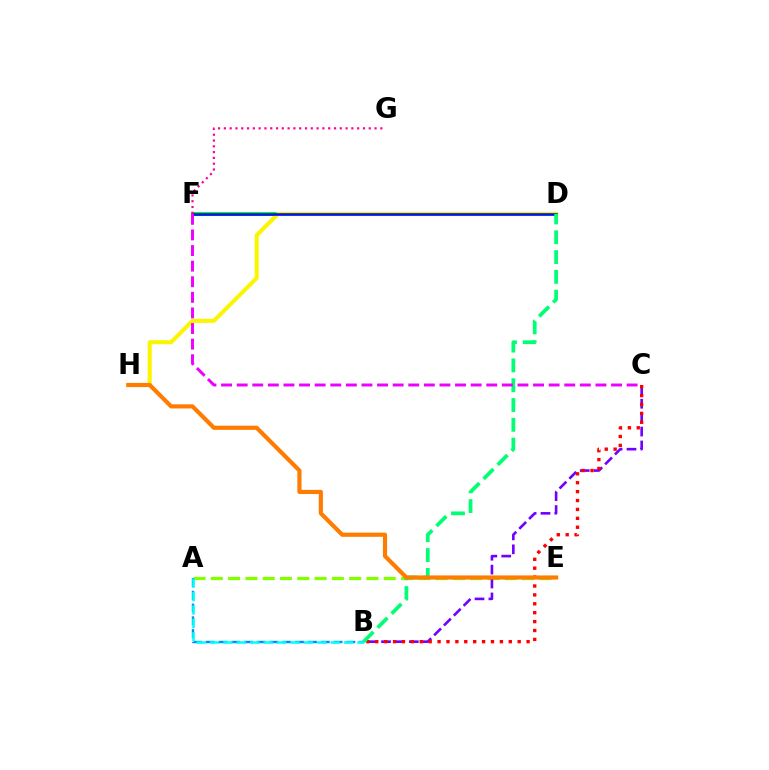{('A', 'E'): [{'color': '#84ff00', 'line_style': 'dashed', 'thickness': 2.35}], ('D', 'F'): [{'color': '#08ff00', 'line_style': 'solid', 'thickness': 2.93}, {'color': '#0010ff', 'line_style': 'solid', 'thickness': 1.89}], ('D', 'H'): [{'color': '#fcf500', 'line_style': 'solid', 'thickness': 2.92}], ('A', 'B'): [{'color': '#008cff', 'line_style': 'dashed', 'thickness': 1.74}, {'color': '#00fff6', 'line_style': 'dashed', 'thickness': 1.82}], ('B', 'C'): [{'color': '#7200ff', 'line_style': 'dashed', 'thickness': 1.89}, {'color': '#ff0000', 'line_style': 'dotted', 'thickness': 2.42}], ('B', 'D'): [{'color': '#00ff74', 'line_style': 'dashed', 'thickness': 2.69}], ('E', 'H'): [{'color': '#ff7c00', 'line_style': 'solid', 'thickness': 3.0}], ('C', 'F'): [{'color': '#ee00ff', 'line_style': 'dashed', 'thickness': 2.12}], ('F', 'G'): [{'color': '#ff0094', 'line_style': 'dotted', 'thickness': 1.57}]}